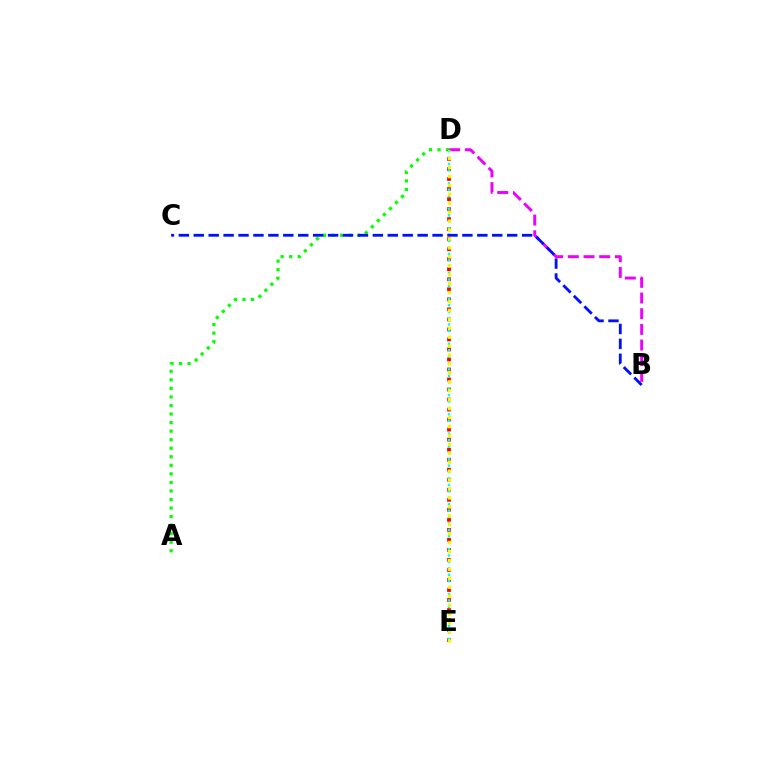{('A', 'D'): [{'color': '#08ff00', 'line_style': 'dotted', 'thickness': 2.32}], ('B', 'D'): [{'color': '#ee00ff', 'line_style': 'dashed', 'thickness': 2.13}], ('D', 'E'): [{'color': '#ff0000', 'line_style': 'dotted', 'thickness': 2.72}, {'color': '#00fff6', 'line_style': 'dotted', 'thickness': 1.74}, {'color': '#fcf500', 'line_style': 'dotted', 'thickness': 2.43}], ('B', 'C'): [{'color': '#0010ff', 'line_style': 'dashed', 'thickness': 2.03}]}